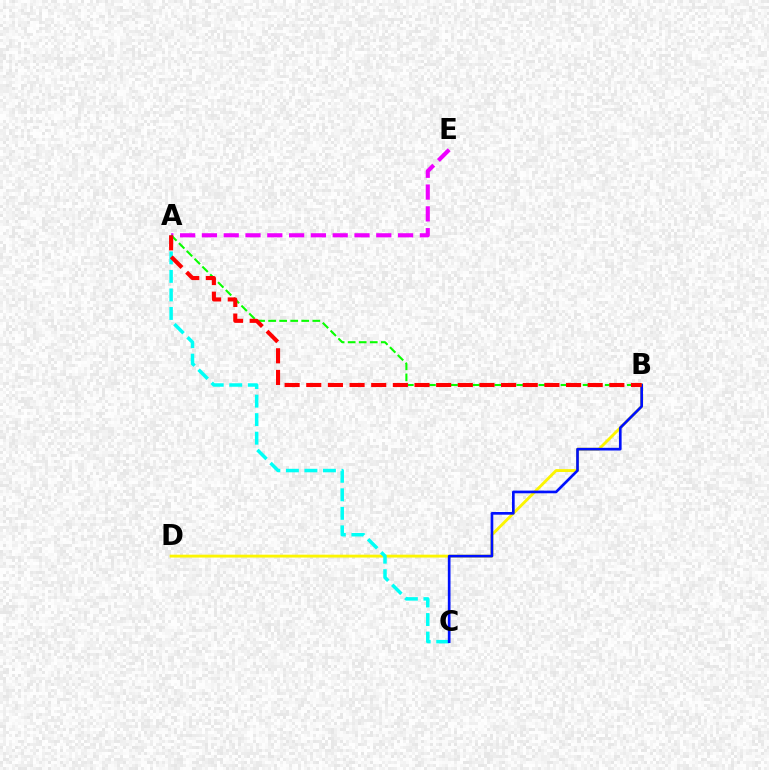{('B', 'D'): [{'color': '#fcf500', 'line_style': 'solid', 'thickness': 2.06}], ('A', 'C'): [{'color': '#00fff6', 'line_style': 'dashed', 'thickness': 2.52}], ('B', 'C'): [{'color': '#0010ff', 'line_style': 'solid', 'thickness': 1.92}], ('A', 'E'): [{'color': '#ee00ff', 'line_style': 'dashed', 'thickness': 2.96}], ('A', 'B'): [{'color': '#08ff00', 'line_style': 'dashed', 'thickness': 1.5}, {'color': '#ff0000', 'line_style': 'dashed', 'thickness': 2.94}]}